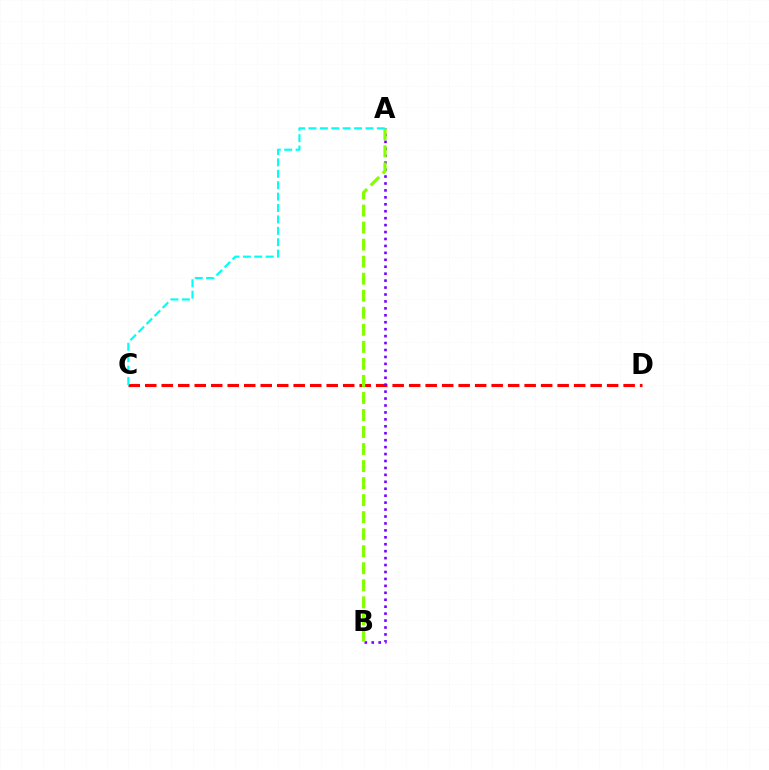{('C', 'D'): [{'color': '#ff0000', 'line_style': 'dashed', 'thickness': 2.24}], ('A', 'B'): [{'color': '#7200ff', 'line_style': 'dotted', 'thickness': 1.88}, {'color': '#84ff00', 'line_style': 'dashed', 'thickness': 2.31}], ('A', 'C'): [{'color': '#00fff6', 'line_style': 'dashed', 'thickness': 1.55}]}